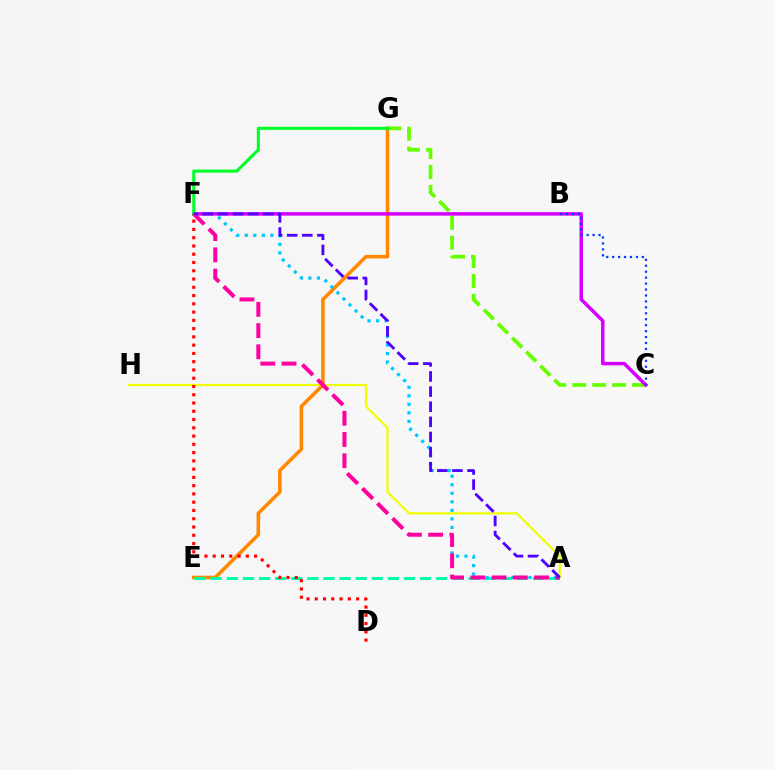{('E', 'G'): [{'color': '#ff8800', 'line_style': 'solid', 'thickness': 2.58}], ('A', 'E'): [{'color': '#00ffaf', 'line_style': 'dashed', 'thickness': 2.19}], ('A', 'H'): [{'color': '#eeff00', 'line_style': 'solid', 'thickness': 1.58}], ('A', 'F'): [{'color': '#00c7ff', 'line_style': 'dotted', 'thickness': 2.32}, {'color': '#ff00a0', 'line_style': 'dashed', 'thickness': 2.89}, {'color': '#4f00ff', 'line_style': 'dashed', 'thickness': 2.05}], ('C', 'G'): [{'color': '#66ff00', 'line_style': 'dashed', 'thickness': 2.71}], ('C', 'F'): [{'color': '#d600ff', 'line_style': 'solid', 'thickness': 2.52}], ('B', 'C'): [{'color': '#003fff', 'line_style': 'dotted', 'thickness': 1.61}], ('F', 'G'): [{'color': '#00ff27', 'line_style': 'solid', 'thickness': 2.2}], ('D', 'F'): [{'color': '#ff0000', 'line_style': 'dotted', 'thickness': 2.25}]}